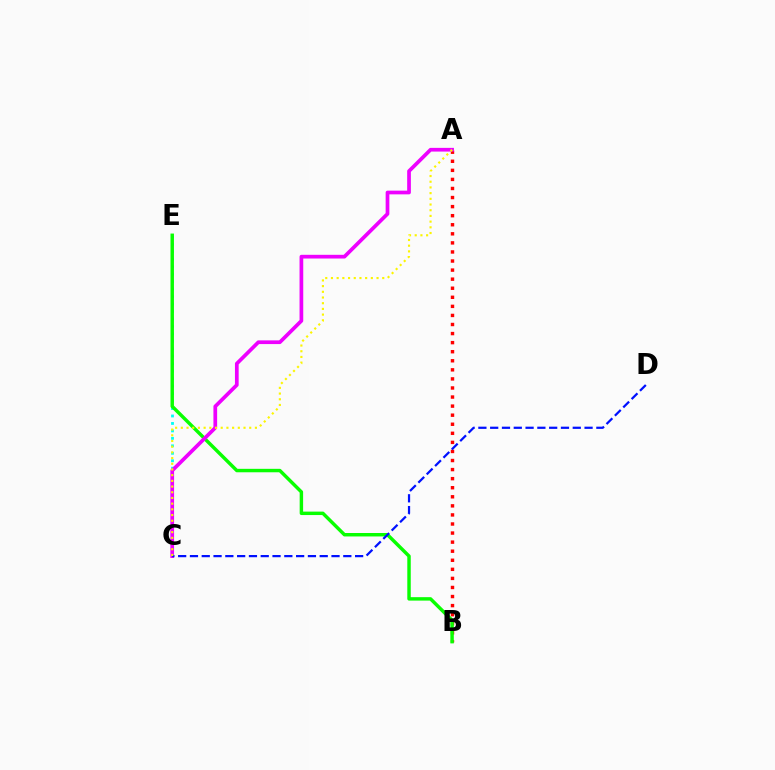{('A', 'B'): [{'color': '#ff0000', 'line_style': 'dotted', 'thickness': 2.46}], ('C', 'E'): [{'color': '#00fff6', 'line_style': 'dotted', 'thickness': 2.03}], ('B', 'E'): [{'color': '#08ff00', 'line_style': 'solid', 'thickness': 2.48}], ('A', 'C'): [{'color': '#ee00ff', 'line_style': 'solid', 'thickness': 2.67}, {'color': '#fcf500', 'line_style': 'dotted', 'thickness': 1.55}], ('C', 'D'): [{'color': '#0010ff', 'line_style': 'dashed', 'thickness': 1.6}]}